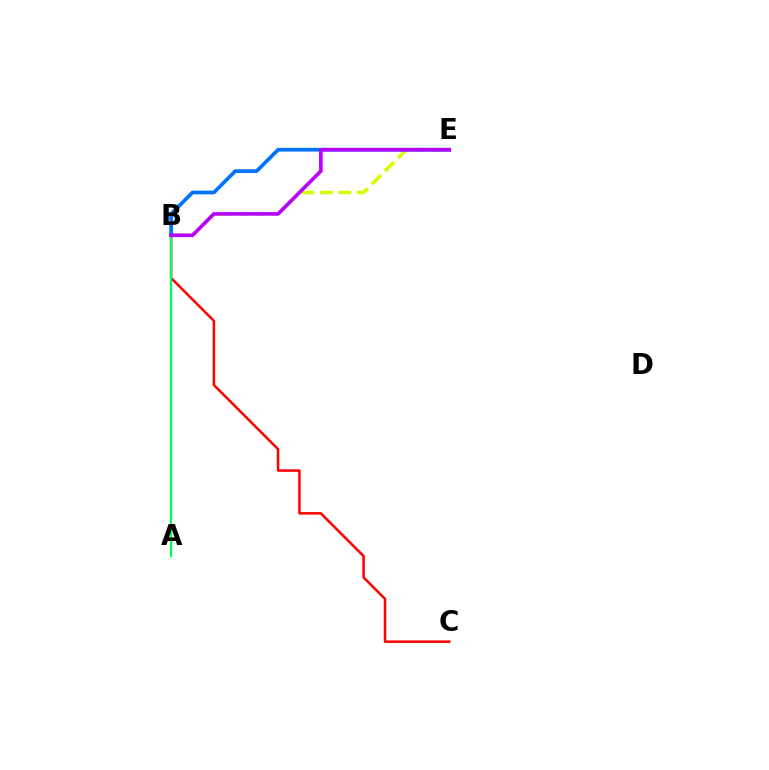{('B', 'E'): [{'color': '#d1ff00', 'line_style': 'dashed', 'thickness': 2.51}, {'color': '#0074ff', 'line_style': 'solid', 'thickness': 2.67}, {'color': '#b900ff', 'line_style': 'solid', 'thickness': 2.61}], ('B', 'C'): [{'color': '#ff0000', 'line_style': 'solid', 'thickness': 1.81}], ('A', 'B'): [{'color': '#00ff5c', 'line_style': 'solid', 'thickness': 1.6}]}